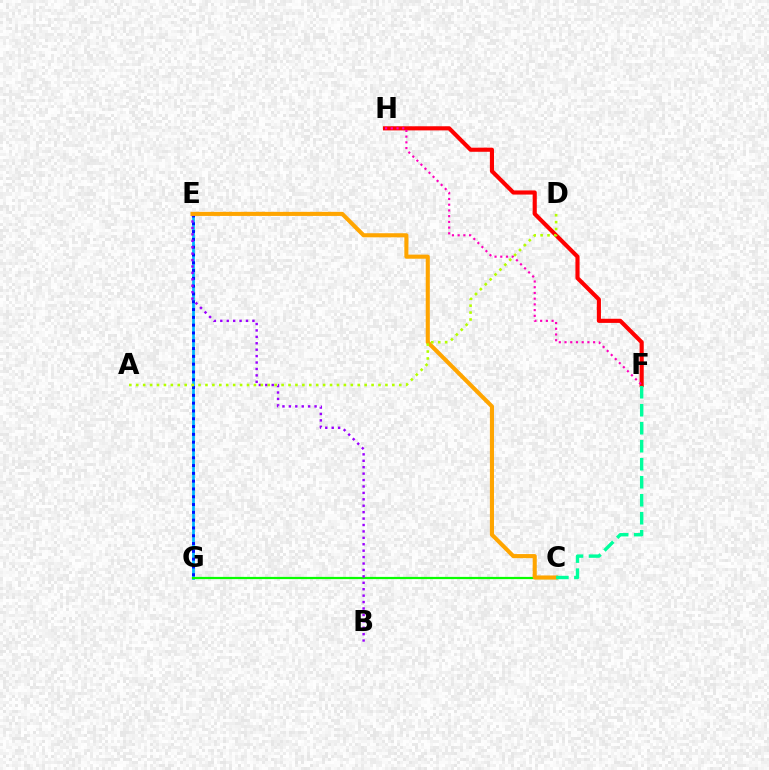{('F', 'H'): [{'color': '#ff0000', 'line_style': 'solid', 'thickness': 2.97}, {'color': '#ff00bd', 'line_style': 'dotted', 'thickness': 1.55}], ('E', 'G'): [{'color': '#00b5ff', 'line_style': 'solid', 'thickness': 1.98}, {'color': '#0010ff', 'line_style': 'dotted', 'thickness': 2.12}], ('C', 'G'): [{'color': '#08ff00', 'line_style': 'solid', 'thickness': 1.59}], ('B', 'E'): [{'color': '#9b00ff', 'line_style': 'dotted', 'thickness': 1.74}], ('C', 'E'): [{'color': '#ffa500', 'line_style': 'solid', 'thickness': 2.94}], ('C', 'F'): [{'color': '#00ff9d', 'line_style': 'dashed', 'thickness': 2.45}], ('A', 'D'): [{'color': '#b3ff00', 'line_style': 'dotted', 'thickness': 1.88}]}